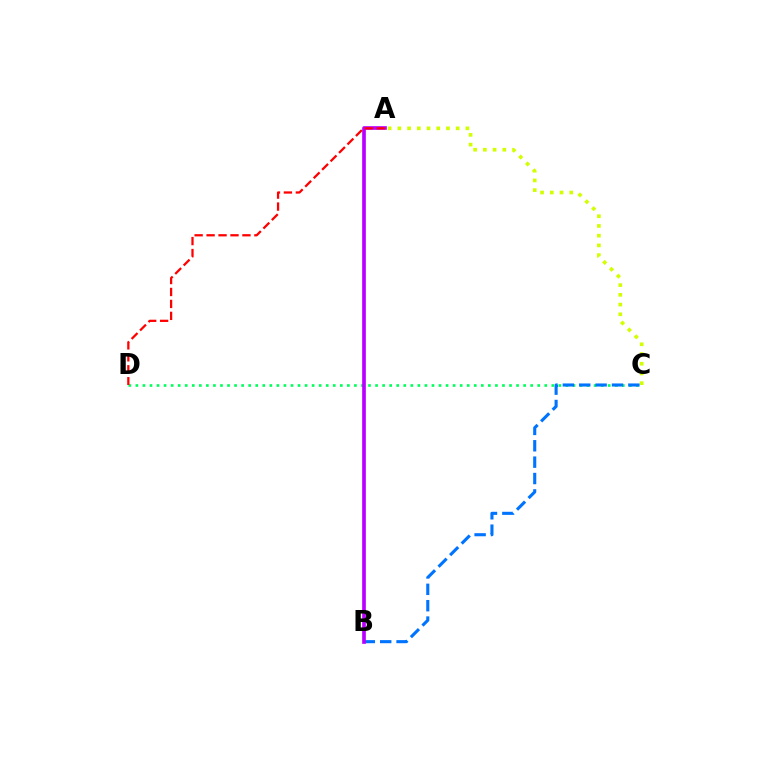{('C', 'D'): [{'color': '#00ff5c', 'line_style': 'dotted', 'thickness': 1.92}], ('A', 'C'): [{'color': '#d1ff00', 'line_style': 'dotted', 'thickness': 2.64}], ('B', 'C'): [{'color': '#0074ff', 'line_style': 'dashed', 'thickness': 2.22}], ('A', 'B'): [{'color': '#b900ff', 'line_style': 'solid', 'thickness': 2.64}], ('A', 'D'): [{'color': '#ff0000', 'line_style': 'dashed', 'thickness': 1.62}]}